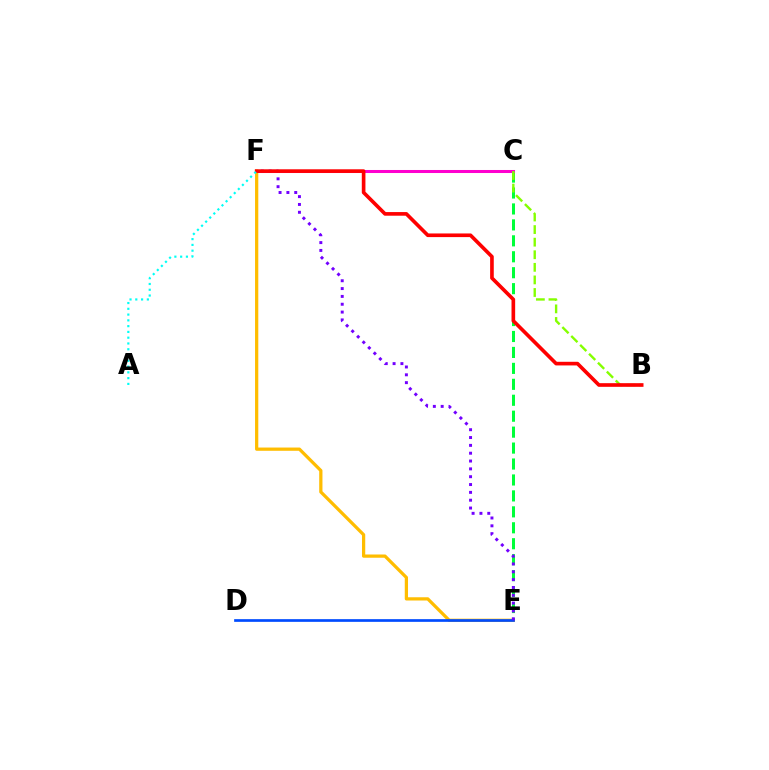{('C', 'E'): [{'color': '#00ff39', 'line_style': 'dashed', 'thickness': 2.17}], ('E', 'F'): [{'color': '#ffbd00', 'line_style': 'solid', 'thickness': 2.34}, {'color': '#7200ff', 'line_style': 'dotted', 'thickness': 2.13}], ('C', 'F'): [{'color': '#ff00cf', 'line_style': 'solid', 'thickness': 2.18}], ('B', 'C'): [{'color': '#84ff00', 'line_style': 'dashed', 'thickness': 1.71}], ('D', 'E'): [{'color': '#004bff', 'line_style': 'solid', 'thickness': 1.94}], ('B', 'F'): [{'color': '#ff0000', 'line_style': 'solid', 'thickness': 2.62}], ('A', 'F'): [{'color': '#00fff6', 'line_style': 'dotted', 'thickness': 1.57}]}